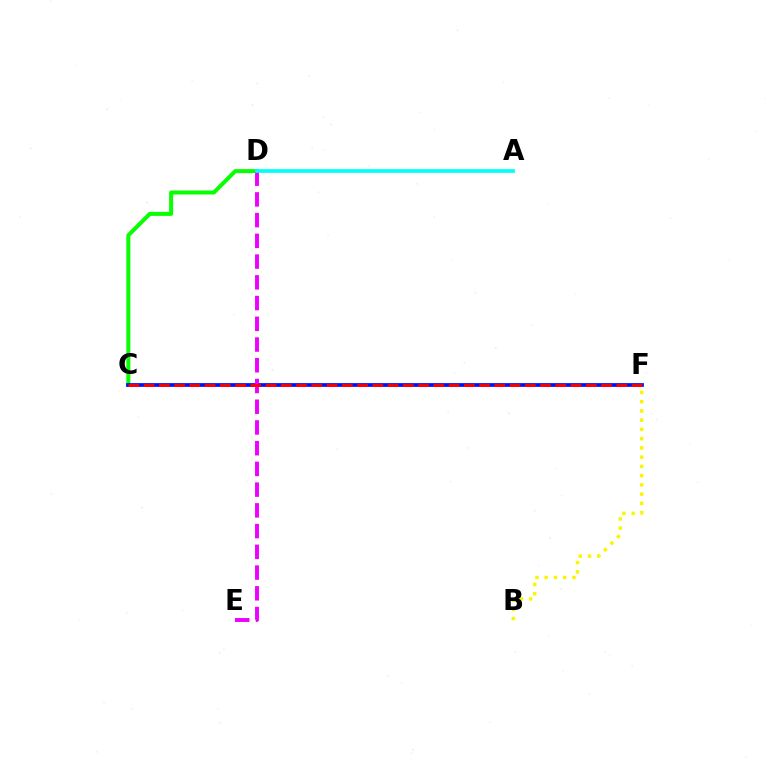{('B', 'F'): [{'color': '#fcf500', 'line_style': 'dotted', 'thickness': 2.51}], ('C', 'D'): [{'color': '#08ff00', 'line_style': 'solid', 'thickness': 2.88}], ('C', 'F'): [{'color': '#0010ff', 'line_style': 'solid', 'thickness': 2.68}, {'color': '#ff0000', 'line_style': 'dashed', 'thickness': 2.07}], ('D', 'E'): [{'color': '#ee00ff', 'line_style': 'dashed', 'thickness': 2.82}], ('A', 'D'): [{'color': '#00fff6', 'line_style': 'solid', 'thickness': 2.67}]}